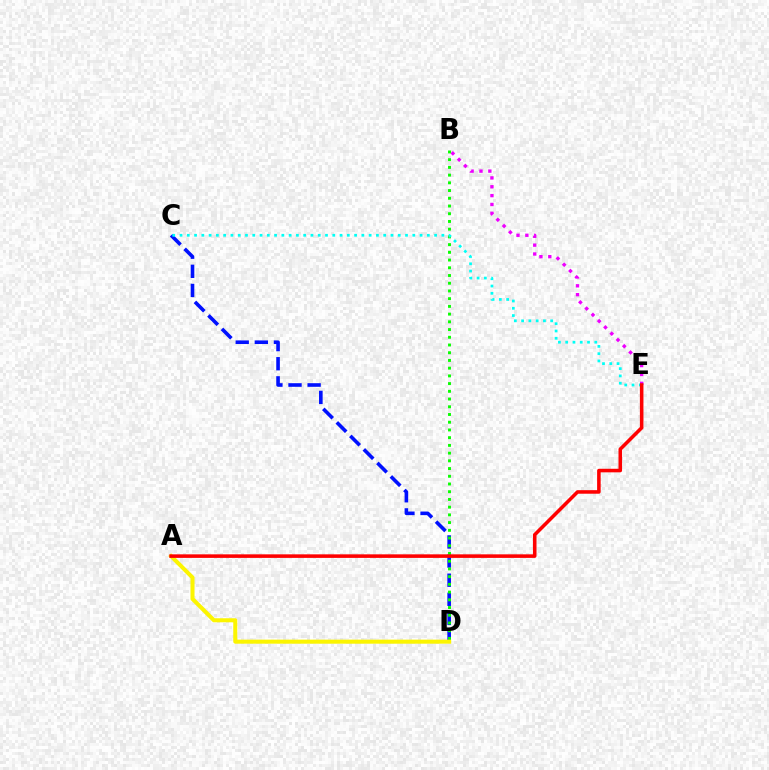{('B', 'E'): [{'color': '#ee00ff', 'line_style': 'dotted', 'thickness': 2.41}], ('C', 'D'): [{'color': '#0010ff', 'line_style': 'dashed', 'thickness': 2.6}], ('B', 'D'): [{'color': '#08ff00', 'line_style': 'dotted', 'thickness': 2.1}], ('A', 'D'): [{'color': '#fcf500', 'line_style': 'solid', 'thickness': 2.92}], ('C', 'E'): [{'color': '#00fff6', 'line_style': 'dotted', 'thickness': 1.98}], ('A', 'E'): [{'color': '#ff0000', 'line_style': 'solid', 'thickness': 2.56}]}